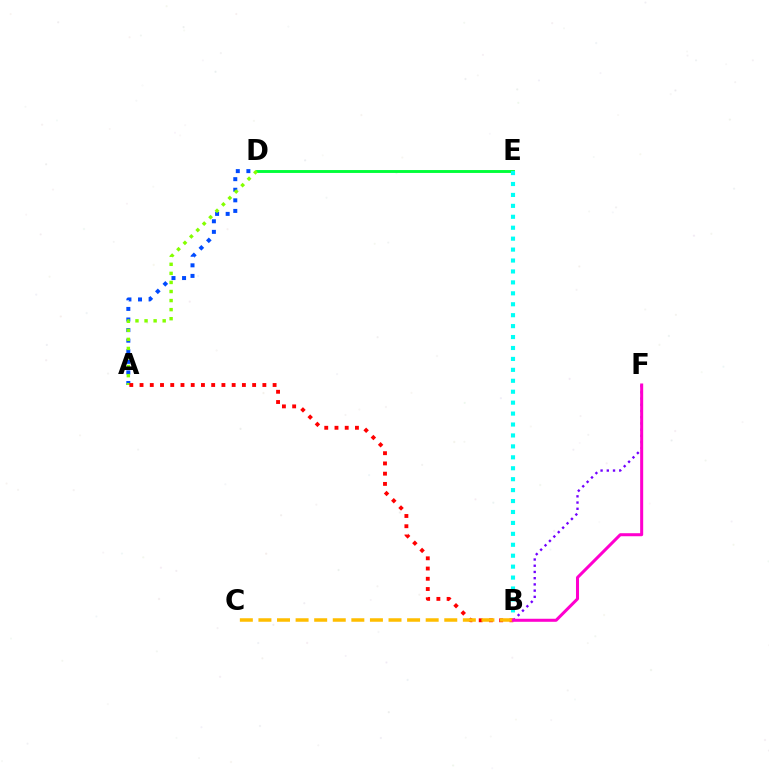{('D', 'E'): [{'color': '#00ff39', 'line_style': 'solid', 'thickness': 2.08}], ('B', 'E'): [{'color': '#00fff6', 'line_style': 'dotted', 'thickness': 2.97}], ('A', 'D'): [{'color': '#004bff', 'line_style': 'dotted', 'thickness': 2.88}, {'color': '#84ff00', 'line_style': 'dotted', 'thickness': 2.46}], ('B', 'F'): [{'color': '#7200ff', 'line_style': 'dotted', 'thickness': 1.69}, {'color': '#ff00cf', 'line_style': 'solid', 'thickness': 2.18}], ('A', 'B'): [{'color': '#ff0000', 'line_style': 'dotted', 'thickness': 2.78}], ('B', 'C'): [{'color': '#ffbd00', 'line_style': 'dashed', 'thickness': 2.52}]}